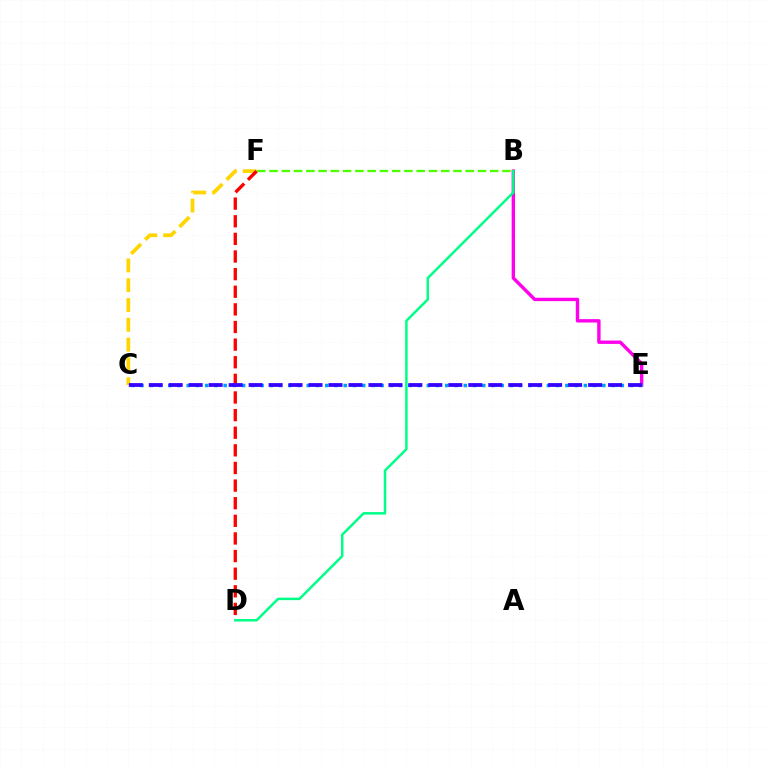{('B', 'E'): [{'color': '#ff00ed', 'line_style': 'solid', 'thickness': 2.44}], ('B', 'D'): [{'color': '#00ff86', 'line_style': 'solid', 'thickness': 1.8}], ('C', 'E'): [{'color': '#009eff', 'line_style': 'dotted', 'thickness': 2.51}, {'color': '#3700ff', 'line_style': 'dashed', 'thickness': 2.71}], ('C', 'F'): [{'color': '#ffd500', 'line_style': 'dashed', 'thickness': 2.69}], ('D', 'F'): [{'color': '#ff0000', 'line_style': 'dashed', 'thickness': 2.39}], ('B', 'F'): [{'color': '#4fff00', 'line_style': 'dashed', 'thickness': 1.67}]}